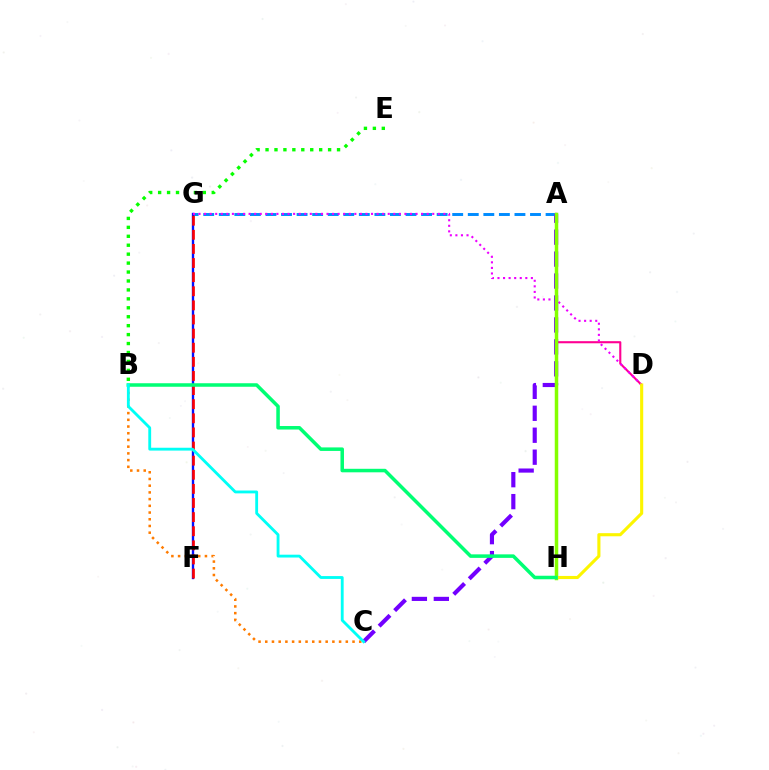{('A', 'D'): [{'color': '#ff0094', 'line_style': 'solid', 'thickness': 1.52}], ('A', 'G'): [{'color': '#008cff', 'line_style': 'dashed', 'thickness': 2.11}], ('F', 'G'): [{'color': '#0010ff', 'line_style': 'solid', 'thickness': 1.7}, {'color': '#ff0000', 'line_style': 'dashed', 'thickness': 1.92}], ('B', 'C'): [{'color': '#ff7c00', 'line_style': 'dotted', 'thickness': 1.82}, {'color': '#00fff6', 'line_style': 'solid', 'thickness': 2.05}], ('D', 'G'): [{'color': '#ee00ff', 'line_style': 'dotted', 'thickness': 1.51}], ('A', 'C'): [{'color': '#7200ff', 'line_style': 'dashed', 'thickness': 2.98}], ('B', 'E'): [{'color': '#08ff00', 'line_style': 'dotted', 'thickness': 2.43}], ('A', 'H'): [{'color': '#84ff00', 'line_style': 'solid', 'thickness': 2.52}], ('D', 'H'): [{'color': '#fcf500', 'line_style': 'solid', 'thickness': 2.24}], ('B', 'H'): [{'color': '#00ff74', 'line_style': 'solid', 'thickness': 2.53}]}